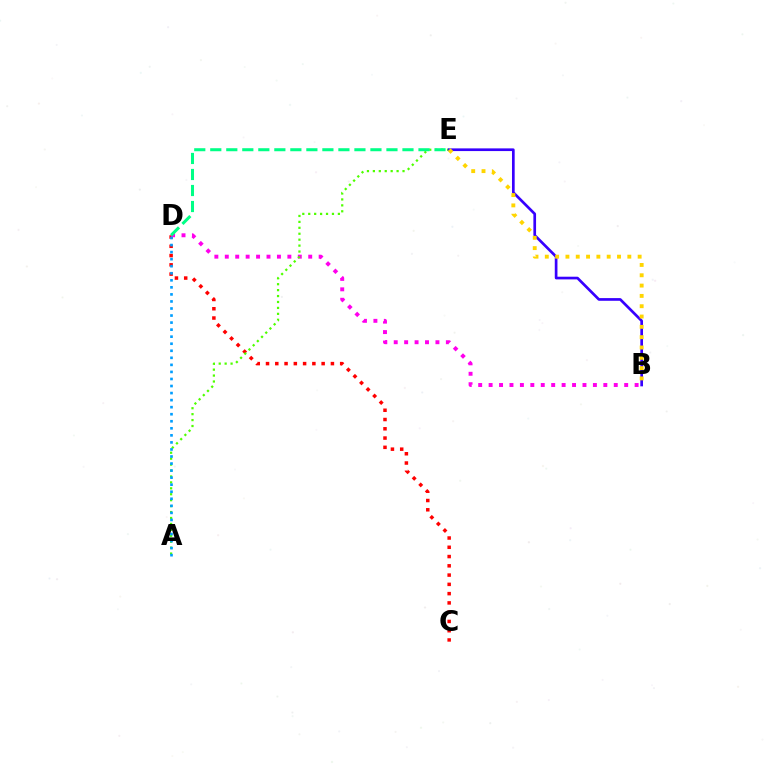{('C', 'D'): [{'color': '#ff0000', 'line_style': 'dotted', 'thickness': 2.52}], ('B', 'D'): [{'color': '#ff00ed', 'line_style': 'dotted', 'thickness': 2.83}], ('A', 'E'): [{'color': '#4fff00', 'line_style': 'dotted', 'thickness': 1.61}], ('B', 'E'): [{'color': '#3700ff', 'line_style': 'solid', 'thickness': 1.93}, {'color': '#ffd500', 'line_style': 'dotted', 'thickness': 2.8}], ('A', 'D'): [{'color': '#009eff', 'line_style': 'dotted', 'thickness': 1.91}], ('D', 'E'): [{'color': '#00ff86', 'line_style': 'dashed', 'thickness': 2.18}]}